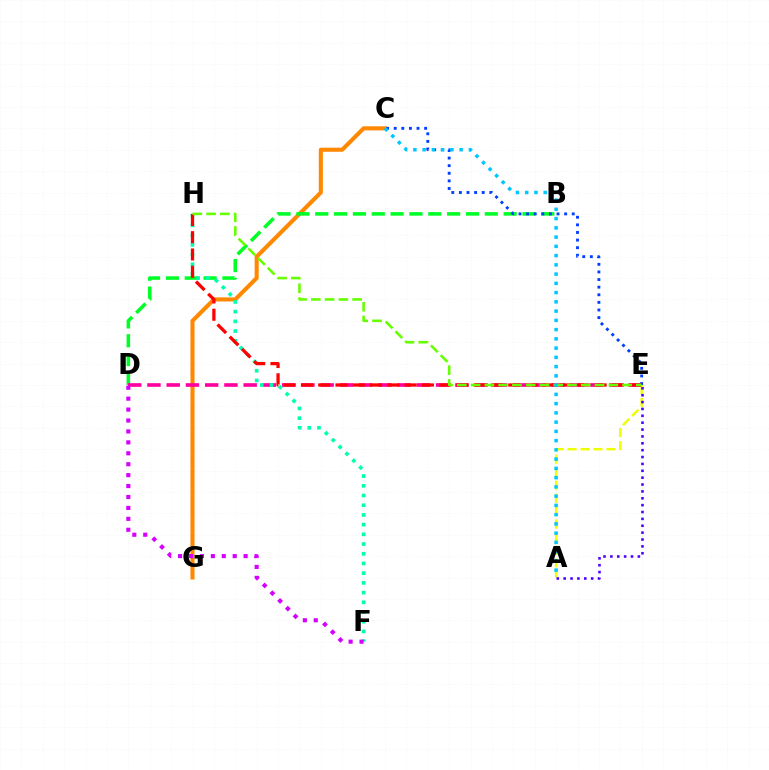{('C', 'G'): [{'color': '#ff8800', 'line_style': 'solid', 'thickness': 2.93}], ('B', 'D'): [{'color': '#00ff27', 'line_style': 'dashed', 'thickness': 2.56}], ('D', 'E'): [{'color': '#ff00a0', 'line_style': 'dashed', 'thickness': 2.61}], ('F', 'H'): [{'color': '#00ffaf', 'line_style': 'dotted', 'thickness': 2.64}], ('A', 'E'): [{'color': '#eeff00', 'line_style': 'dashed', 'thickness': 1.76}, {'color': '#4f00ff', 'line_style': 'dotted', 'thickness': 1.87}], ('C', 'E'): [{'color': '#003fff', 'line_style': 'dotted', 'thickness': 2.07}], ('E', 'H'): [{'color': '#ff0000', 'line_style': 'dashed', 'thickness': 2.35}, {'color': '#66ff00', 'line_style': 'dashed', 'thickness': 1.87}], ('D', 'F'): [{'color': '#d600ff', 'line_style': 'dotted', 'thickness': 2.97}], ('A', 'C'): [{'color': '#00c7ff', 'line_style': 'dotted', 'thickness': 2.51}]}